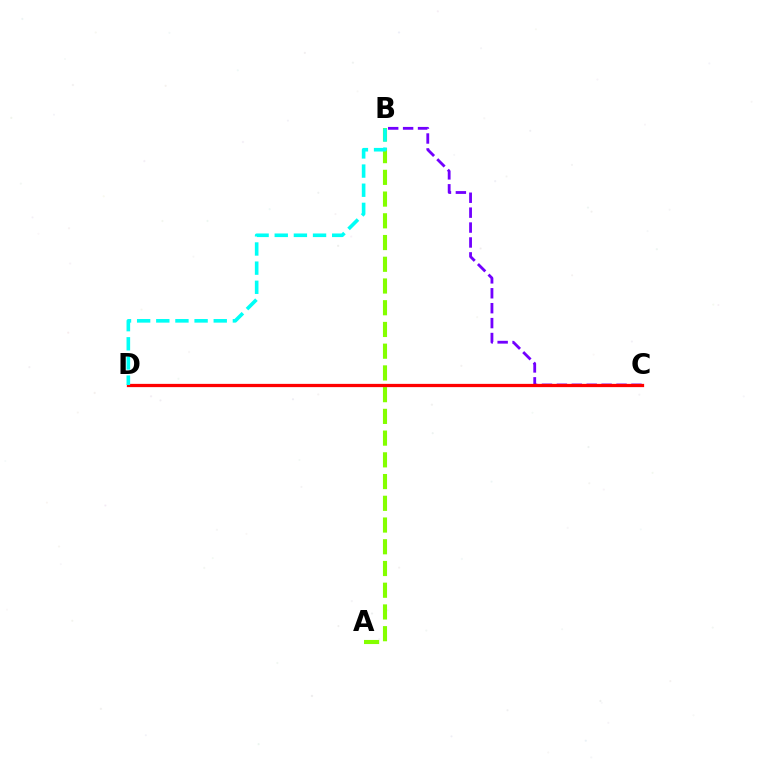{('A', 'B'): [{'color': '#84ff00', 'line_style': 'dashed', 'thickness': 2.95}], ('B', 'C'): [{'color': '#7200ff', 'line_style': 'dashed', 'thickness': 2.03}], ('C', 'D'): [{'color': '#ff0000', 'line_style': 'solid', 'thickness': 2.35}], ('B', 'D'): [{'color': '#00fff6', 'line_style': 'dashed', 'thickness': 2.6}]}